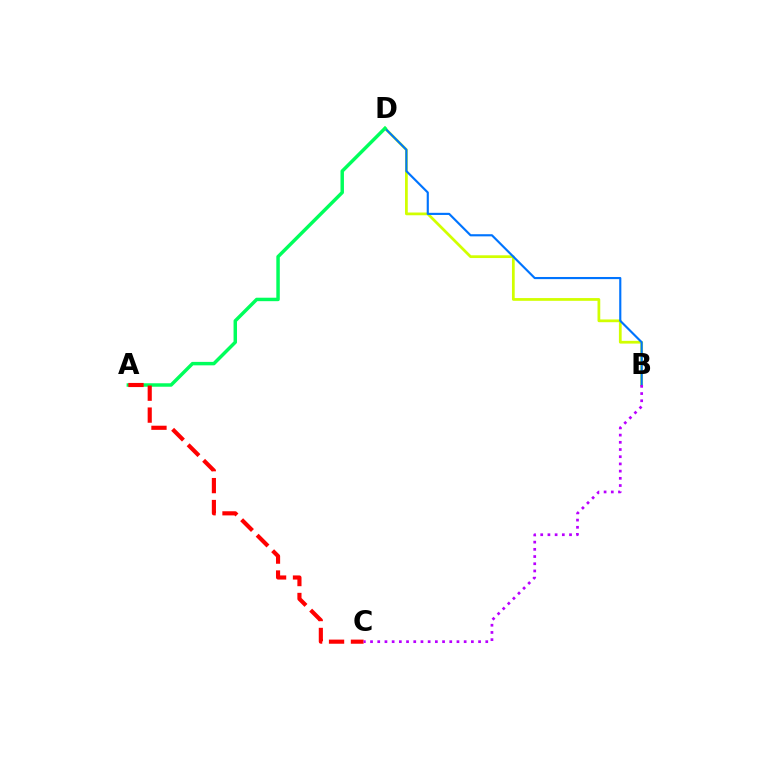{('B', 'D'): [{'color': '#d1ff00', 'line_style': 'solid', 'thickness': 1.98}, {'color': '#0074ff', 'line_style': 'solid', 'thickness': 1.54}], ('A', 'D'): [{'color': '#00ff5c', 'line_style': 'solid', 'thickness': 2.49}], ('A', 'C'): [{'color': '#ff0000', 'line_style': 'dashed', 'thickness': 2.98}], ('B', 'C'): [{'color': '#b900ff', 'line_style': 'dotted', 'thickness': 1.96}]}